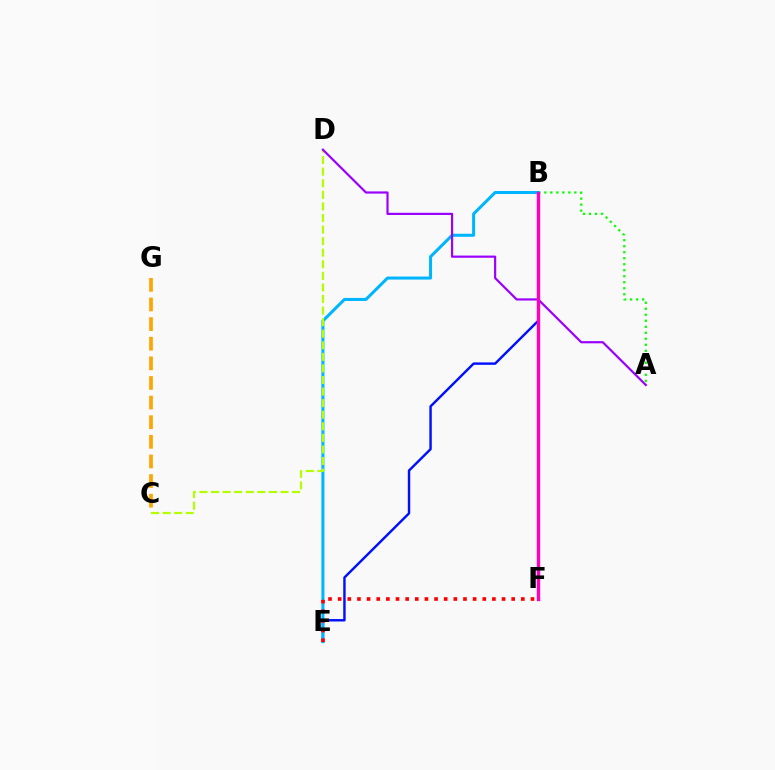{('B', 'E'): [{'color': '#0010ff', 'line_style': 'solid', 'thickness': 1.75}, {'color': '#00b5ff', 'line_style': 'solid', 'thickness': 2.18}], ('A', 'B'): [{'color': '#08ff00', 'line_style': 'dotted', 'thickness': 1.63}], ('C', 'D'): [{'color': '#b3ff00', 'line_style': 'dashed', 'thickness': 1.57}], ('C', 'G'): [{'color': '#ffa500', 'line_style': 'dashed', 'thickness': 2.67}], ('E', 'F'): [{'color': '#ff0000', 'line_style': 'dotted', 'thickness': 2.62}], ('A', 'D'): [{'color': '#9b00ff', 'line_style': 'solid', 'thickness': 1.58}], ('B', 'F'): [{'color': '#00ff9d', 'line_style': 'dashed', 'thickness': 1.81}, {'color': '#ff00bd', 'line_style': 'solid', 'thickness': 2.44}]}